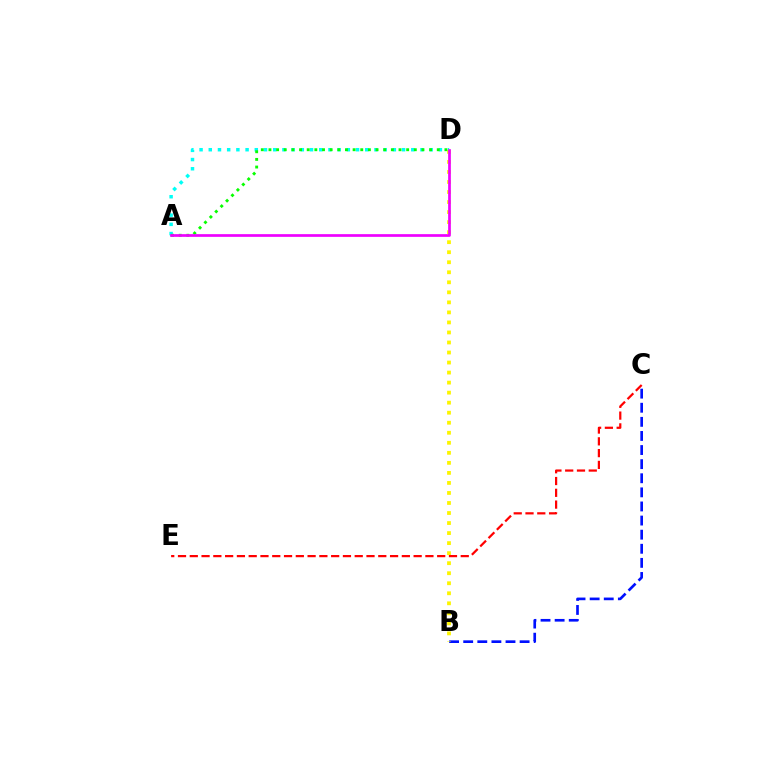{('B', 'C'): [{'color': '#0010ff', 'line_style': 'dashed', 'thickness': 1.92}], ('A', 'D'): [{'color': '#00fff6', 'line_style': 'dotted', 'thickness': 2.5}, {'color': '#08ff00', 'line_style': 'dotted', 'thickness': 2.08}, {'color': '#ee00ff', 'line_style': 'solid', 'thickness': 1.95}], ('B', 'D'): [{'color': '#fcf500', 'line_style': 'dotted', 'thickness': 2.73}], ('C', 'E'): [{'color': '#ff0000', 'line_style': 'dashed', 'thickness': 1.6}]}